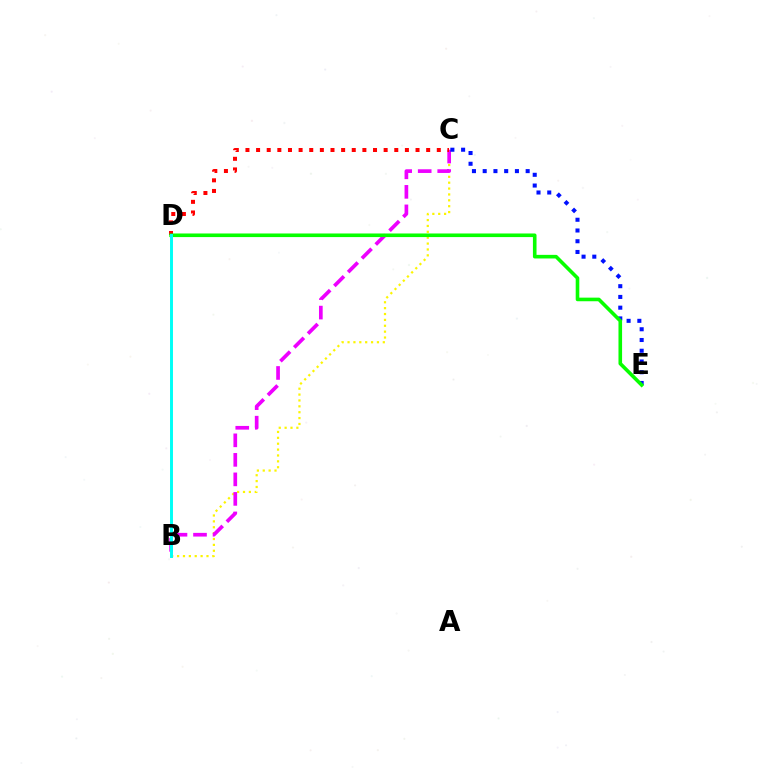{('B', 'C'): [{'color': '#fcf500', 'line_style': 'dotted', 'thickness': 1.6}, {'color': '#ee00ff', 'line_style': 'dashed', 'thickness': 2.65}], ('C', 'E'): [{'color': '#0010ff', 'line_style': 'dotted', 'thickness': 2.92}], ('C', 'D'): [{'color': '#ff0000', 'line_style': 'dotted', 'thickness': 2.89}], ('D', 'E'): [{'color': '#08ff00', 'line_style': 'solid', 'thickness': 2.6}], ('B', 'D'): [{'color': '#00fff6', 'line_style': 'solid', 'thickness': 2.12}]}